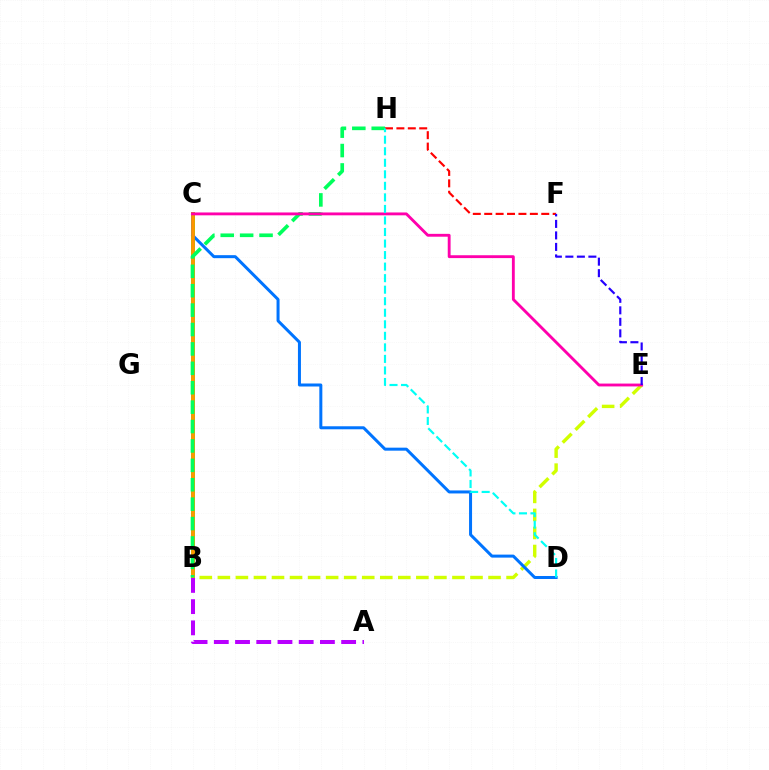{('B', 'C'): [{'color': '#3dff00', 'line_style': 'solid', 'thickness': 2.86}, {'color': '#ff9400', 'line_style': 'solid', 'thickness': 2.65}], ('B', 'E'): [{'color': '#d1ff00', 'line_style': 'dashed', 'thickness': 2.45}], ('C', 'D'): [{'color': '#0074ff', 'line_style': 'solid', 'thickness': 2.16}], ('F', 'H'): [{'color': '#ff0000', 'line_style': 'dashed', 'thickness': 1.55}], ('A', 'B'): [{'color': '#b900ff', 'line_style': 'dashed', 'thickness': 2.88}], ('B', 'H'): [{'color': '#00ff5c', 'line_style': 'dashed', 'thickness': 2.64}], ('C', 'E'): [{'color': '#ff00ac', 'line_style': 'solid', 'thickness': 2.06}], ('D', 'H'): [{'color': '#00fff6', 'line_style': 'dashed', 'thickness': 1.57}], ('E', 'F'): [{'color': '#2500ff', 'line_style': 'dashed', 'thickness': 1.56}]}